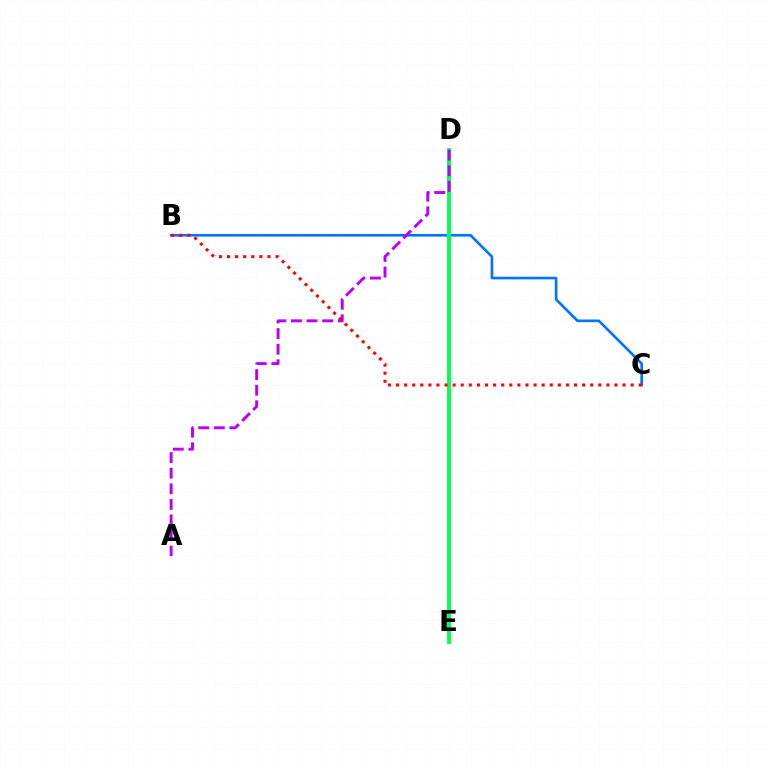{('D', 'E'): [{'color': '#d1ff00', 'line_style': 'solid', 'thickness': 2.79}, {'color': '#00ff5c', 'line_style': 'solid', 'thickness': 2.74}], ('B', 'C'): [{'color': '#0074ff', 'line_style': 'solid', 'thickness': 1.91}, {'color': '#ff0000', 'line_style': 'dotted', 'thickness': 2.2}], ('A', 'D'): [{'color': '#b900ff', 'line_style': 'dashed', 'thickness': 2.12}]}